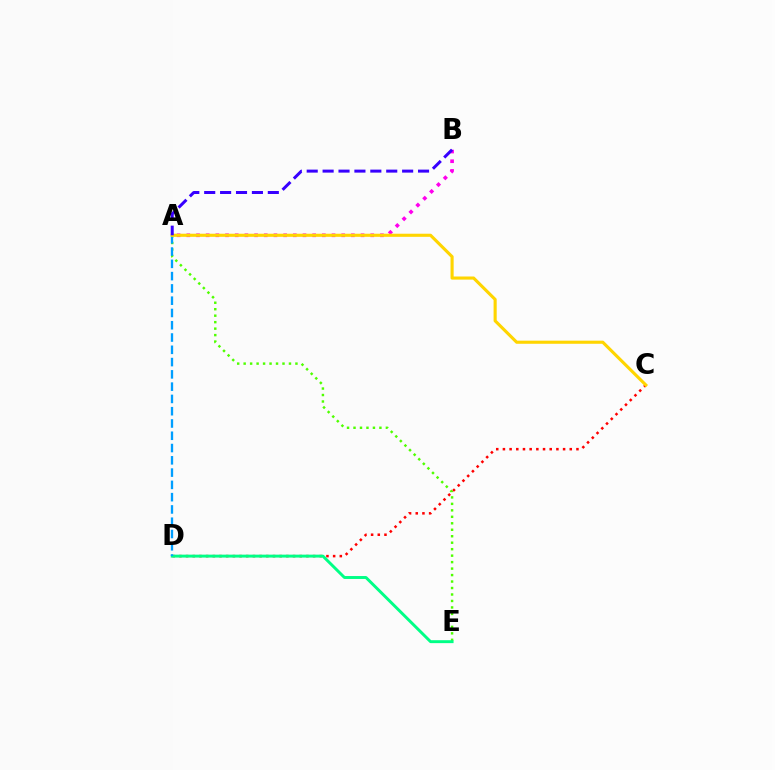{('A', 'E'): [{'color': '#4fff00', 'line_style': 'dotted', 'thickness': 1.76}], ('C', 'D'): [{'color': '#ff0000', 'line_style': 'dotted', 'thickness': 1.82}], ('D', 'E'): [{'color': '#00ff86', 'line_style': 'solid', 'thickness': 2.11}], ('A', 'B'): [{'color': '#ff00ed', 'line_style': 'dotted', 'thickness': 2.63}, {'color': '#3700ff', 'line_style': 'dashed', 'thickness': 2.16}], ('A', 'D'): [{'color': '#009eff', 'line_style': 'dashed', 'thickness': 1.67}], ('A', 'C'): [{'color': '#ffd500', 'line_style': 'solid', 'thickness': 2.24}]}